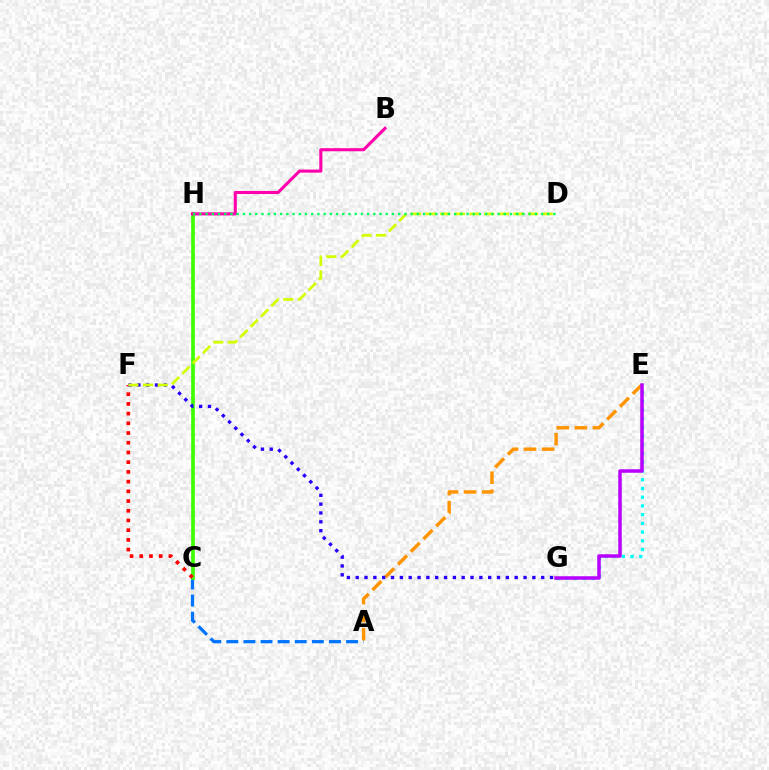{('A', 'C'): [{'color': '#0074ff', 'line_style': 'dashed', 'thickness': 2.32}], ('C', 'H'): [{'color': '#3dff00', 'line_style': 'solid', 'thickness': 2.65}], ('E', 'G'): [{'color': '#00fff6', 'line_style': 'dotted', 'thickness': 2.37}, {'color': '#b900ff', 'line_style': 'solid', 'thickness': 2.52}], ('A', 'E'): [{'color': '#ff9400', 'line_style': 'dashed', 'thickness': 2.45}], ('C', 'F'): [{'color': '#ff0000', 'line_style': 'dotted', 'thickness': 2.64}], ('F', 'G'): [{'color': '#2500ff', 'line_style': 'dotted', 'thickness': 2.4}], ('B', 'H'): [{'color': '#ff00ac', 'line_style': 'solid', 'thickness': 2.22}], ('D', 'F'): [{'color': '#d1ff00', 'line_style': 'dashed', 'thickness': 1.99}], ('D', 'H'): [{'color': '#00ff5c', 'line_style': 'dotted', 'thickness': 1.69}]}